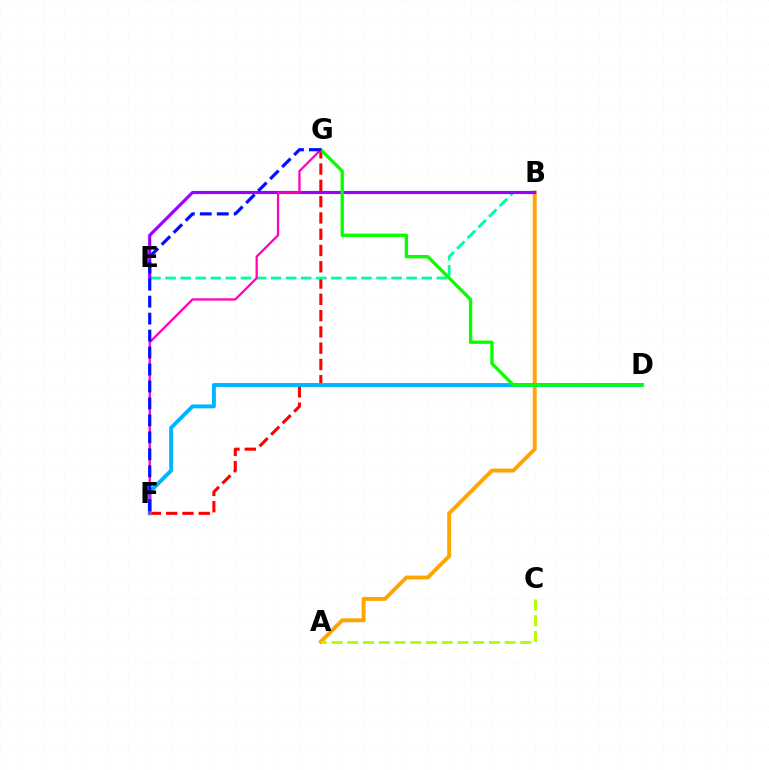{('F', 'G'): [{'color': '#ff0000', 'line_style': 'dashed', 'thickness': 2.21}, {'color': '#ff00bd', 'line_style': 'solid', 'thickness': 1.63}, {'color': '#0010ff', 'line_style': 'dashed', 'thickness': 2.3}], ('A', 'B'): [{'color': '#ffa500', 'line_style': 'solid', 'thickness': 2.81}], ('D', 'F'): [{'color': '#00b5ff', 'line_style': 'solid', 'thickness': 2.81}], ('B', 'E'): [{'color': '#00ff9d', 'line_style': 'dashed', 'thickness': 2.05}, {'color': '#9b00ff', 'line_style': 'solid', 'thickness': 2.27}], ('A', 'C'): [{'color': '#b3ff00', 'line_style': 'dashed', 'thickness': 2.14}], ('D', 'G'): [{'color': '#08ff00', 'line_style': 'solid', 'thickness': 2.39}]}